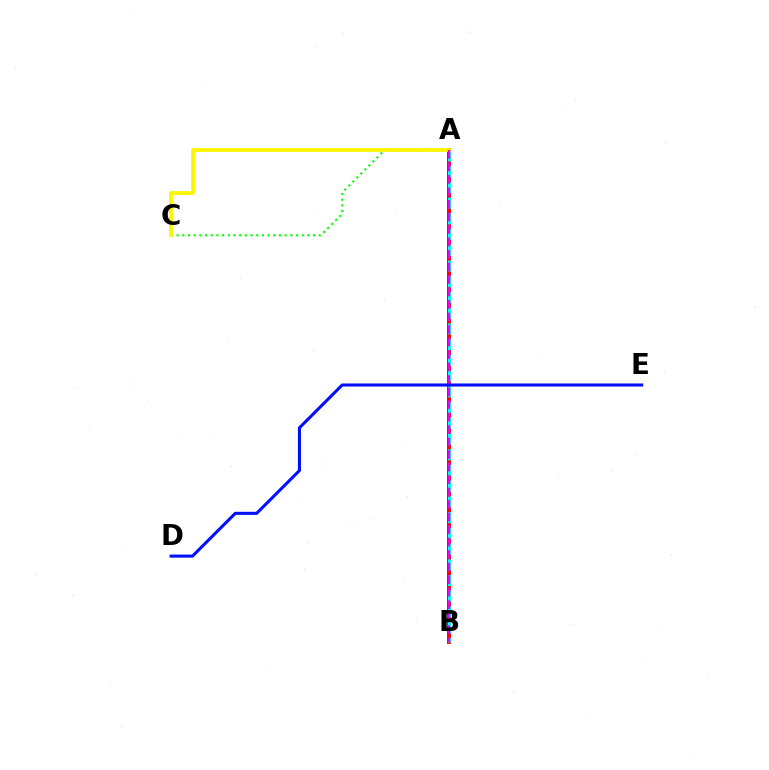{('A', 'B'): [{'color': '#ff0000', 'line_style': 'solid', 'thickness': 2.86}, {'color': '#00fff6', 'line_style': 'dashed', 'thickness': 2.14}, {'color': '#ee00ff', 'line_style': 'dashed', 'thickness': 1.7}], ('A', 'C'): [{'color': '#08ff00', 'line_style': 'dotted', 'thickness': 1.54}, {'color': '#fcf500', 'line_style': 'solid', 'thickness': 2.71}], ('D', 'E'): [{'color': '#0010ff', 'line_style': 'solid', 'thickness': 2.21}]}